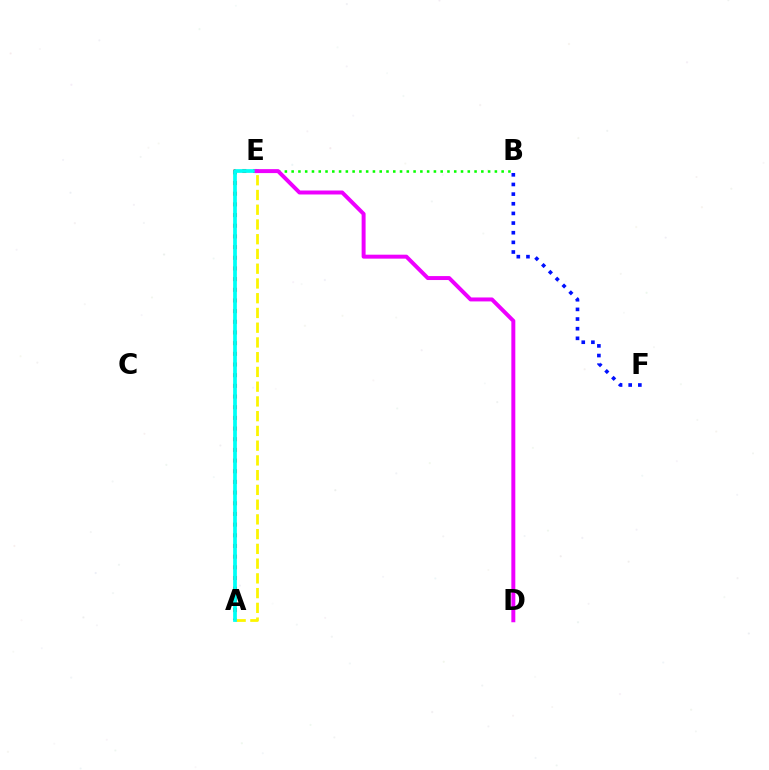{('A', 'E'): [{'color': '#ff0000', 'line_style': 'dotted', 'thickness': 2.9}, {'color': '#fcf500', 'line_style': 'dashed', 'thickness': 2.0}, {'color': '#00fff6', 'line_style': 'solid', 'thickness': 2.69}], ('B', 'E'): [{'color': '#08ff00', 'line_style': 'dotted', 'thickness': 1.84}], ('B', 'F'): [{'color': '#0010ff', 'line_style': 'dotted', 'thickness': 2.62}], ('D', 'E'): [{'color': '#ee00ff', 'line_style': 'solid', 'thickness': 2.85}]}